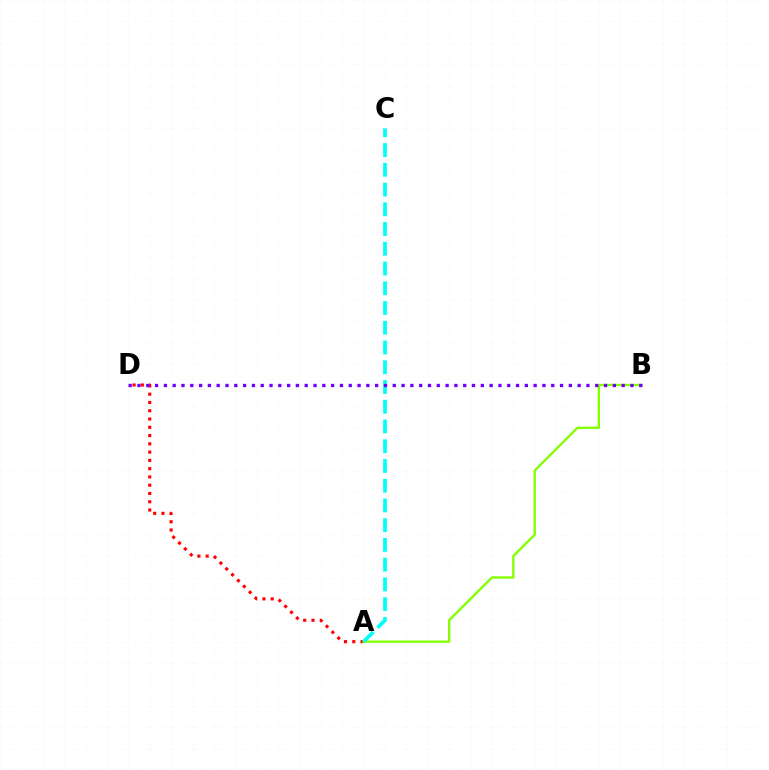{('A', 'D'): [{'color': '#ff0000', 'line_style': 'dotted', 'thickness': 2.25}], ('A', 'B'): [{'color': '#84ff00', 'line_style': 'solid', 'thickness': 1.69}], ('A', 'C'): [{'color': '#00fff6', 'line_style': 'dashed', 'thickness': 2.68}], ('B', 'D'): [{'color': '#7200ff', 'line_style': 'dotted', 'thickness': 2.39}]}